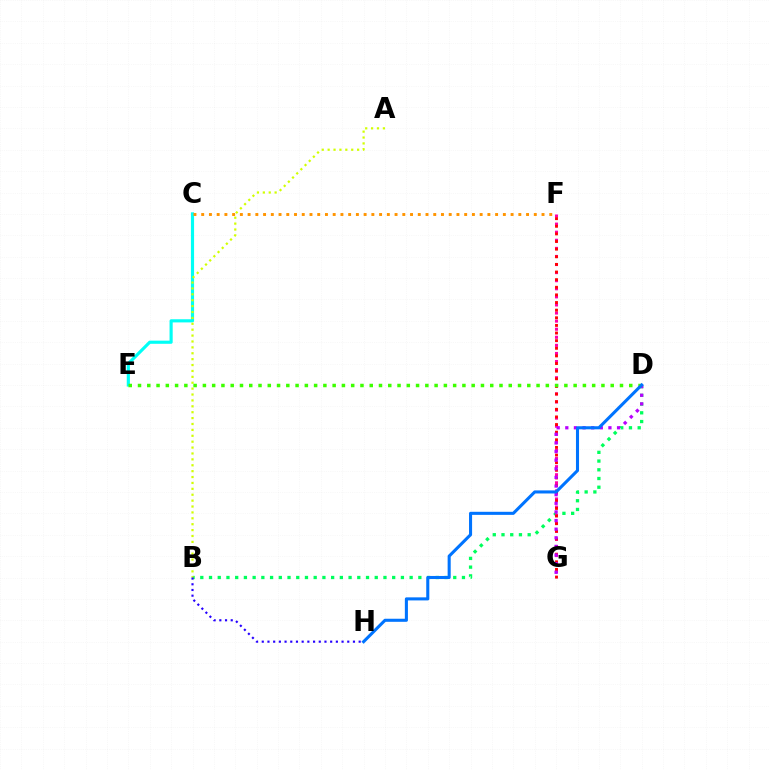{('B', 'D'): [{'color': '#00ff5c', 'line_style': 'dotted', 'thickness': 2.37}], ('F', 'G'): [{'color': '#ff00ac', 'line_style': 'dotted', 'thickness': 2.2}, {'color': '#ff0000', 'line_style': 'dotted', 'thickness': 2.07}], ('C', 'E'): [{'color': '#00fff6', 'line_style': 'solid', 'thickness': 2.27}], ('A', 'B'): [{'color': '#d1ff00', 'line_style': 'dotted', 'thickness': 1.6}], ('C', 'F'): [{'color': '#ff9400', 'line_style': 'dotted', 'thickness': 2.1}], ('D', 'G'): [{'color': '#b900ff', 'line_style': 'dotted', 'thickness': 2.34}], ('B', 'H'): [{'color': '#2500ff', 'line_style': 'dotted', 'thickness': 1.55}], ('D', 'E'): [{'color': '#3dff00', 'line_style': 'dotted', 'thickness': 2.52}], ('D', 'H'): [{'color': '#0074ff', 'line_style': 'solid', 'thickness': 2.21}]}